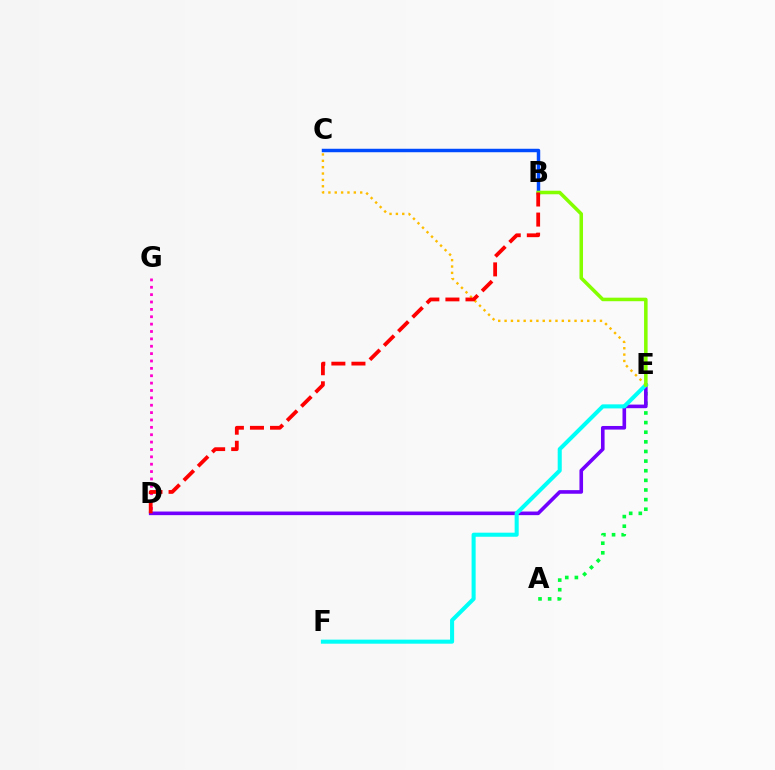{('A', 'E'): [{'color': '#00ff39', 'line_style': 'dotted', 'thickness': 2.62}], ('D', 'G'): [{'color': '#ff00cf', 'line_style': 'dotted', 'thickness': 2.0}], ('D', 'E'): [{'color': '#7200ff', 'line_style': 'solid', 'thickness': 2.6}], ('E', 'F'): [{'color': '#00fff6', 'line_style': 'solid', 'thickness': 2.92}], ('B', 'C'): [{'color': '#004bff', 'line_style': 'solid', 'thickness': 2.49}], ('C', 'E'): [{'color': '#ffbd00', 'line_style': 'dotted', 'thickness': 1.73}], ('B', 'E'): [{'color': '#84ff00', 'line_style': 'solid', 'thickness': 2.55}], ('B', 'D'): [{'color': '#ff0000', 'line_style': 'dashed', 'thickness': 2.73}]}